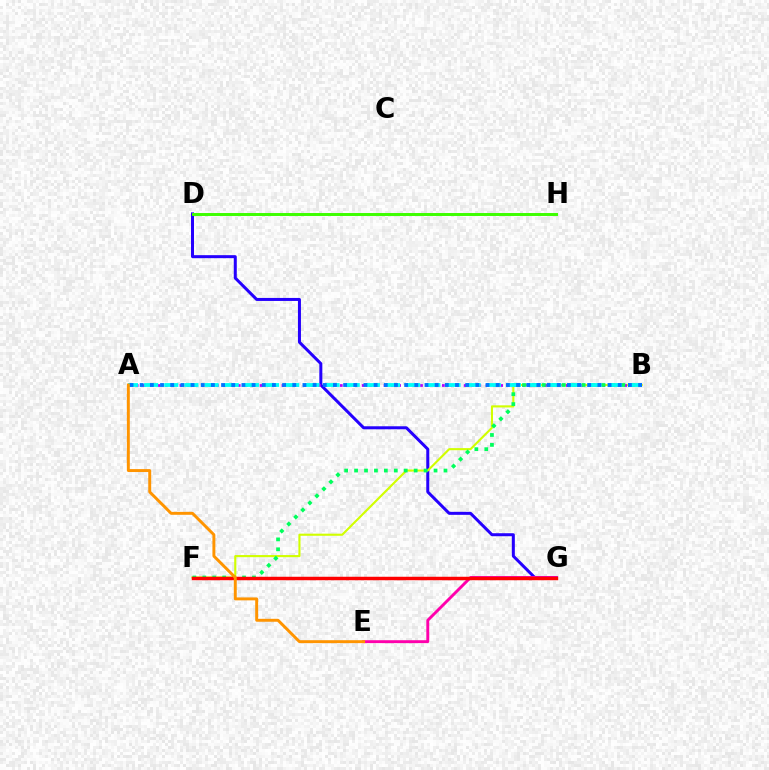{('D', 'G'): [{'color': '#2500ff', 'line_style': 'solid', 'thickness': 2.17}], ('B', 'F'): [{'color': '#d1ff00', 'line_style': 'solid', 'thickness': 1.53}, {'color': '#00ff5c', 'line_style': 'dotted', 'thickness': 2.7}], ('E', 'G'): [{'color': '#ff00ac', 'line_style': 'solid', 'thickness': 2.09}], ('A', 'B'): [{'color': '#b900ff', 'line_style': 'dotted', 'thickness': 1.98}, {'color': '#00fff6', 'line_style': 'dashed', 'thickness': 2.74}, {'color': '#0074ff', 'line_style': 'dotted', 'thickness': 2.76}], ('F', 'G'): [{'color': '#ff0000', 'line_style': 'solid', 'thickness': 2.5}], ('A', 'E'): [{'color': '#ff9400', 'line_style': 'solid', 'thickness': 2.11}], ('D', 'H'): [{'color': '#3dff00', 'line_style': 'solid', 'thickness': 2.13}]}